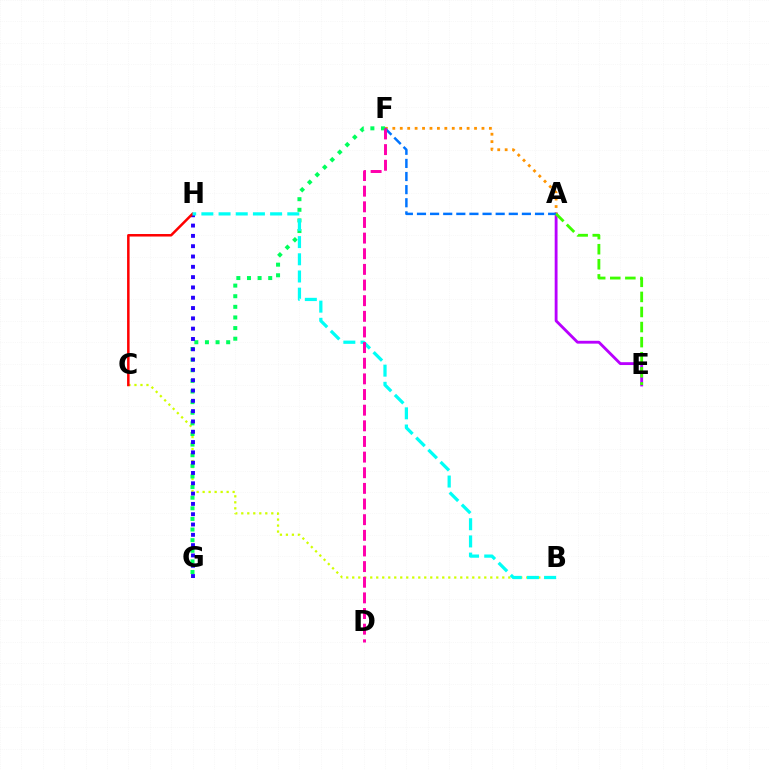{('B', 'C'): [{'color': '#d1ff00', 'line_style': 'dotted', 'thickness': 1.63}], ('F', 'G'): [{'color': '#00ff5c', 'line_style': 'dotted', 'thickness': 2.89}], ('A', 'E'): [{'color': '#b900ff', 'line_style': 'solid', 'thickness': 2.05}, {'color': '#3dff00', 'line_style': 'dashed', 'thickness': 2.05}], ('A', 'F'): [{'color': '#ff9400', 'line_style': 'dotted', 'thickness': 2.02}, {'color': '#0074ff', 'line_style': 'dashed', 'thickness': 1.78}], ('G', 'H'): [{'color': '#2500ff', 'line_style': 'dotted', 'thickness': 2.8}], ('C', 'H'): [{'color': '#ff0000', 'line_style': 'solid', 'thickness': 1.81}], ('B', 'H'): [{'color': '#00fff6', 'line_style': 'dashed', 'thickness': 2.33}], ('D', 'F'): [{'color': '#ff00ac', 'line_style': 'dashed', 'thickness': 2.13}]}